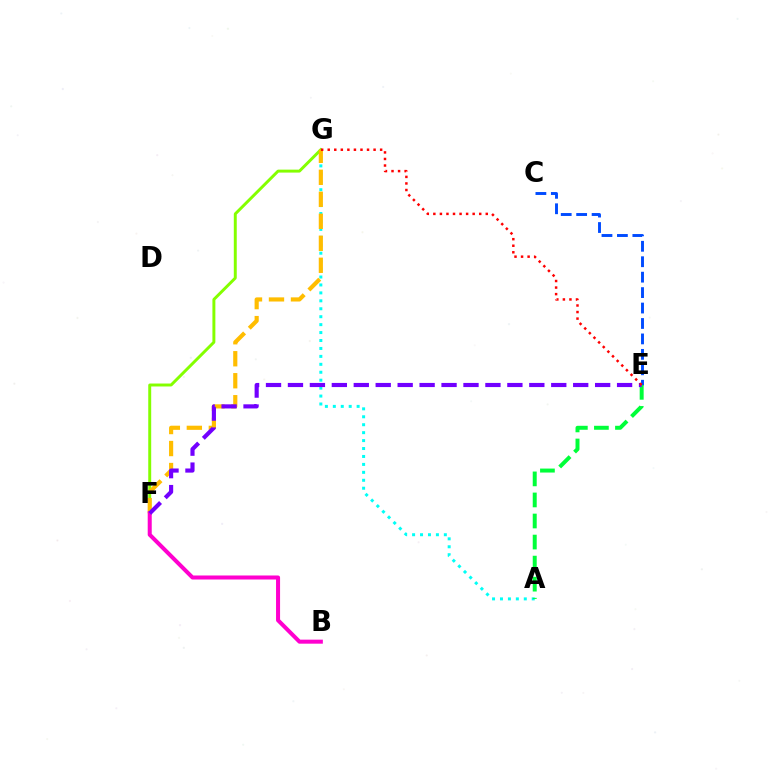{('A', 'G'): [{'color': '#00fff6', 'line_style': 'dotted', 'thickness': 2.16}], ('C', 'E'): [{'color': '#004bff', 'line_style': 'dashed', 'thickness': 2.1}], ('A', 'E'): [{'color': '#00ff39', 'line_style': 'dashed', 'thickness': 2.86}], ('F', 'G'): [{'color': '#84ff00', 'line_style': 'solid', 'thickness': 2.12}, {'color': '#ffbd00', 'line_style': 'dashed', 'thickness': 2.99}], ('B', 'F'): [{'color': '#ff00cf', 'line_style': 'solid', 'thickness': 2.9}], ('E', 'F'): [{'color': '#7200ff', 'line_style': 'dashed', 'thickness': 2.98}], ('E', 'G'): [{'color': '#ff0000', 'line_style': 'dotted', 'thickness': 1.78}]}